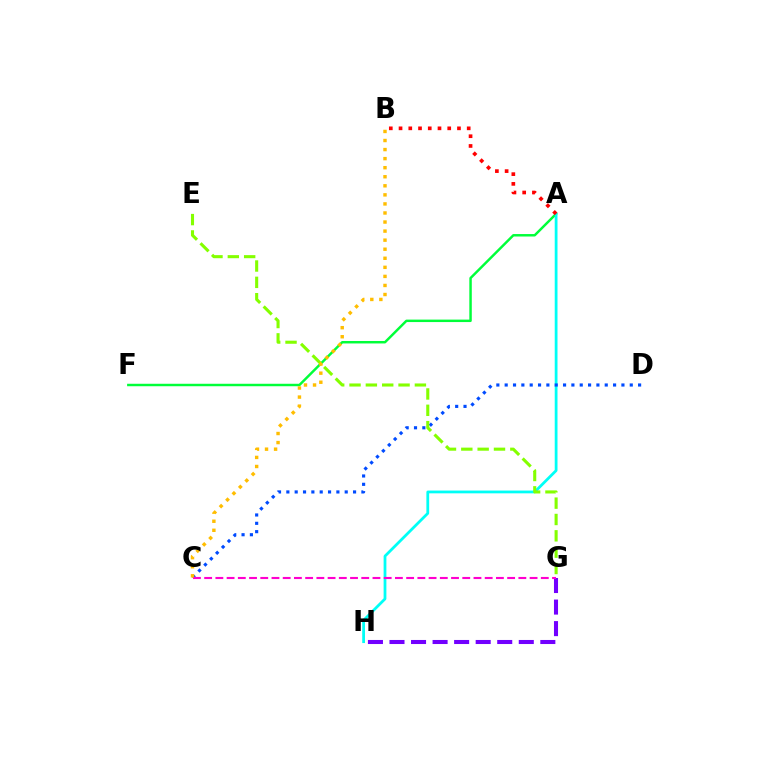{('A', 'F'): [{'color': '#00ff39', 'line_style': 'solid', 'thickness': 1.77}], ('A', 'H'): [{'color': '#00fff6', 'line_style': 'solid', 'thickness': 2.0}], ('C', 'D'): [{'color': '#004bff', 'line_style': 'dotted', 'thickness': 2.27}], ('A', 'B'): [{'color': '#ff0000', 'line_style': 'dotted', 'thickness': 2.65}], ('E', 'G'): [{'color': '#84ff00', 'line_style': 'dashed', 'thickness': 2.22}], ('G', 'H'): [{'color': '#7200ff', 'line_style': 'dashed', 'thickness': 2.93}], ('C', 'G'): [{'color': '#ff00cf', 'line_style': 'dashed', 'thickness': 1.52}], ('B', 'C'): [{'color': '#ffbd00', 'line_style': 'dotted', 'thickness': 2.46}]}